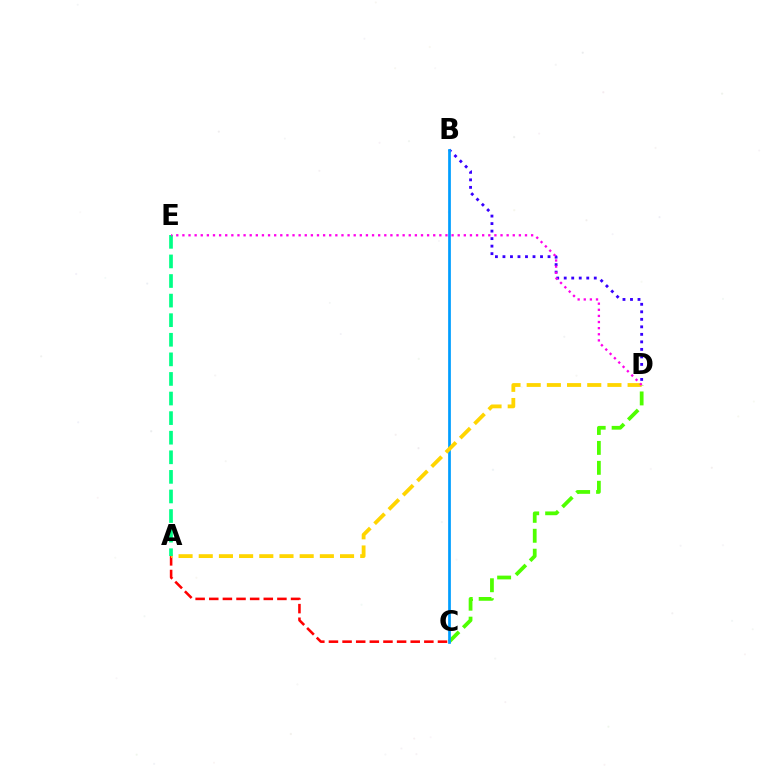{('B', 'D'): [{'color': '#3700ff', 'line_style': 'dotted', 'thickness': 2.04}], ('A', 'C'): [{'color': '#ff0000', 'line_style': 'dashed', 'thickness': 1.85}], ('C', 'D'): [{'color': '#4fff00', 'line_style': 'dashed', 'thickness': 2.71}], ('B', 'C'): [{'color': '#009eff', 'line_style': 'solid', 'thickness': 1.96}], ('A', 'D'): [{'color': '#ffd500', 'line_style': 'dashed', 'thickness': 2.74}], ('A', 'E'): [{'color': '#00ff86', 'line_style': 'dashed', 'thickness': 2.66}], ('D', 'E'): [{'color': '#ff00ed', 'line_style': 'dotted', 'thickness': 1.66}]}